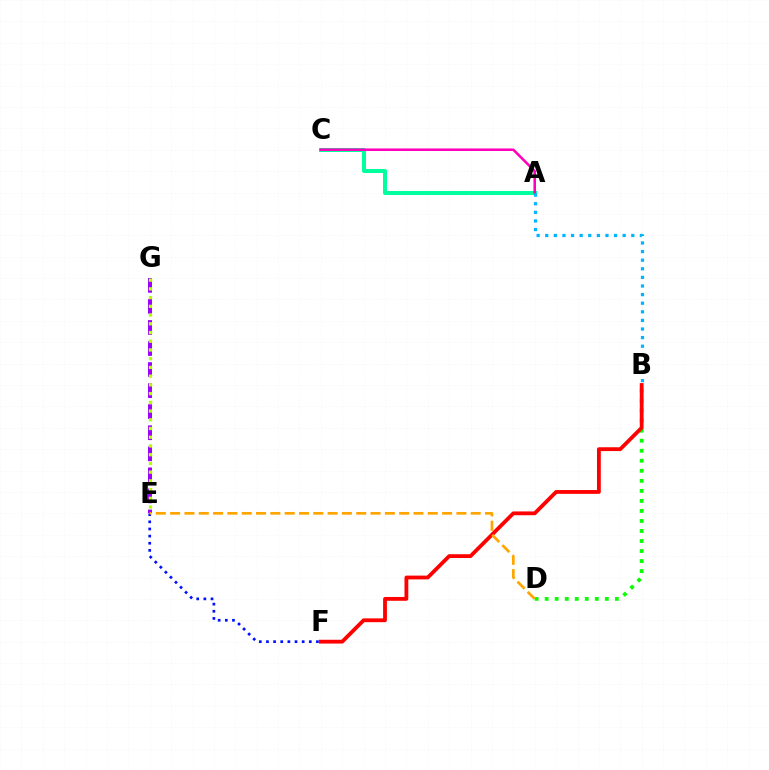{('E', 'G'): [{'color': '#9b00ff', 'line_style': 'dashed', 'thickness': 2.86}, {'color': '#b3ff00', 'line_style': 'dotted', 'thickness': 2.37}], ('E', 'F'): [{'color': '#0010ff', 'line_style': 'dotted', 'thickness': 1.94}], ('A', 'C'): [{'color': '#00ff9d', 'line_style': 'solid', 'thickness': 2.9}, {'color': '#ff00bd', 'line_style': 'solid', 'thickness': 1.84}], ('B', 'D'): [{'color': '#08ff00', 'line_style': 'dotted', 'thickness': 2.72}], ('B', 'F'): [{'color': '#ff0000', 'line_style': 'solid', 'thickness': 2.74}], ('A', 'B'): [{'color': '#00b5ff', 'line_style': 'dotted', 'thickness': 2.34}], ('D', 'E'): [{'color': '#ffa500', 'line_style': 'dashed', 'thickness': 1.94}]}